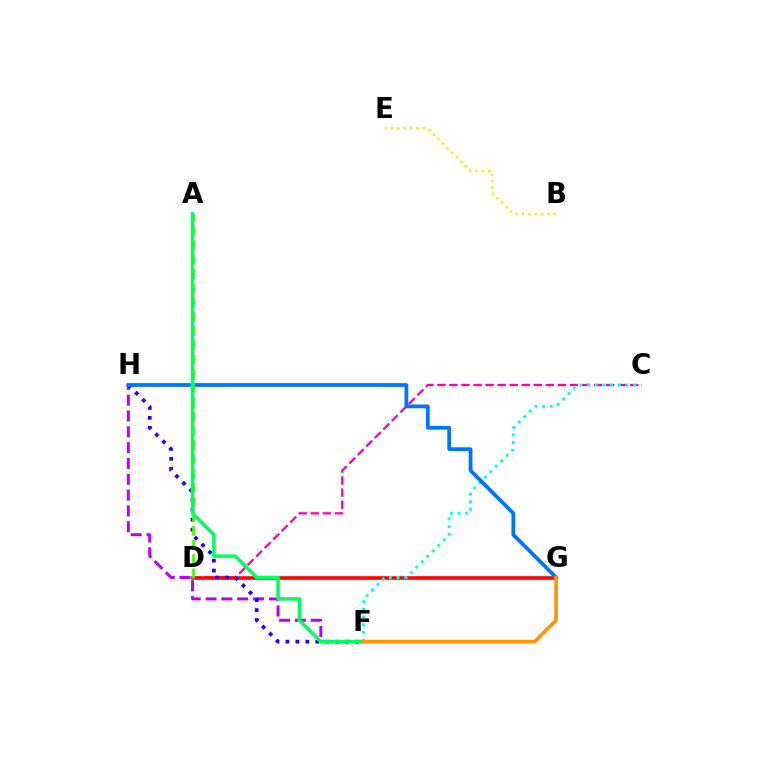{('C', 'D'): [{'color': '#ff00ac', 'line_style': 'dashed', 'thickness': 1.64}], ('F', 'H'): [{'color': '#b900ff', 'line_style': 'dashed', 'thickness': 2.15}, {'color': '#2500ff', 'line_style': 'dotted', 'thickness': 2.71}], ('D', 'G'): [{'color': '#ff0000', 'line_style': 'solid', 'thickness': 2.57}], ('B', 'E'): [{'color': '#d1ff00', 'line_style': 'dotted', 'thickness': 1.74}], ('C', 'F'): [{'color': '#00fff6', 'line_style': 'dotted', 'thickness': 2.09}], ('G', 'H'): [{'color': '#0074ff', 'line_style': 'solid', 'thickness': 2.72}], ('A', 'D'): [{'color': '#3dff00', 'line_style': 'dashed', 'thickness': 1.94}], ('A', 'F'): [{'color': '#00ff5c', 'line_style': 'solid', 'thickness': 2.54}], ('F', 'G'): [{'color': '#ff9400', 'line_style': 'solid', 'thickness': 2.62}]}